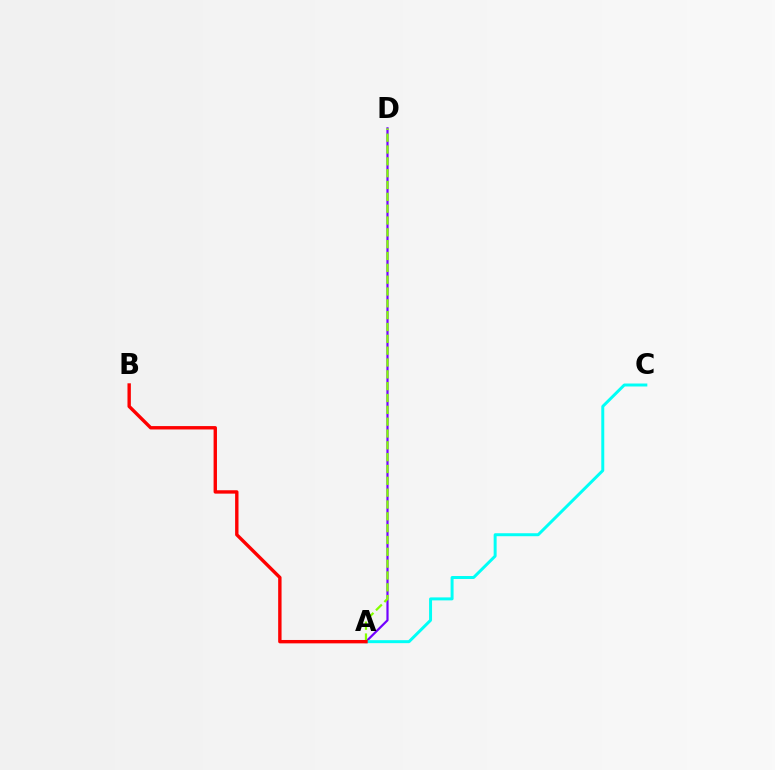{('A', 'D'): [{'color': '#7200ff', 'line_style': 'solid', 'thickness': 1.58}, {'color': '#84ff00', 'line_style': 'dashed', 'thickness': 1.61}], ('A', 'C'): [{'color': '#00fff6', 'line_style': 'solid', 'thickness': 2.14}], ('A', 'B'): [{'color': '#ff0000', 'line_style': 'solid', 'thickness': 2.44}]}